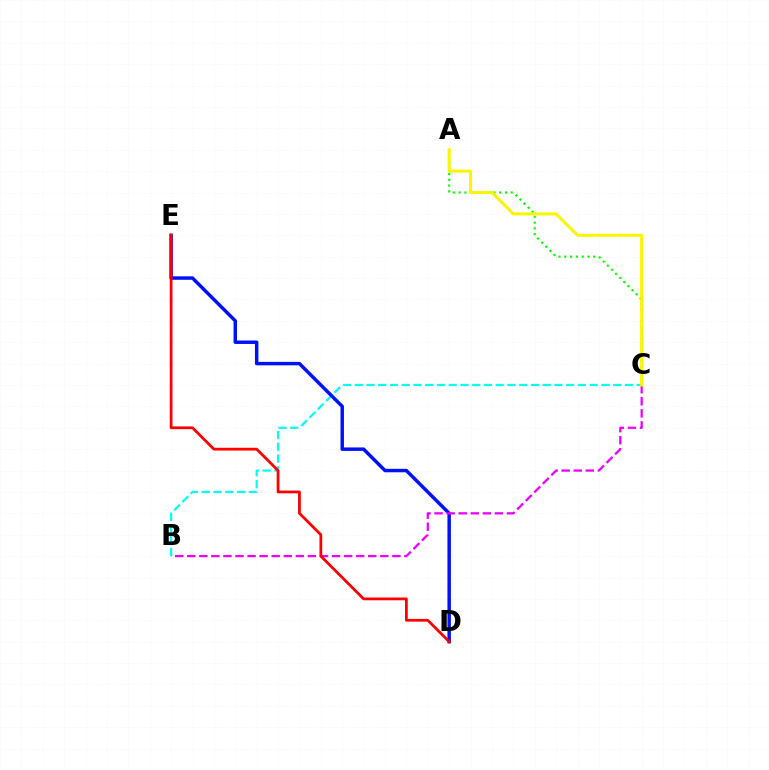{('B', 'C'): [{'color': '#00fff6', 'line_style': 'dashed', 'thickness': 1.6}, {'color': '#ee00ff', 'line_style': 'dashed', 'thickness': 1.64}], ('A', 'C'): [{'color': '#08ff00', 'line_style': 'dotted', 'thickness': 1.57}, {'color': '#fcf500', 'line_style': 'solid', 'thickness': 2.18}], ('D', 'E'): [{'color': '#0010ff', 'line_style': 'solid', 'thickness': 2.49}, {'color': '#ff0000', 'line_style': 'solid', 'thickness': 1.99}]}